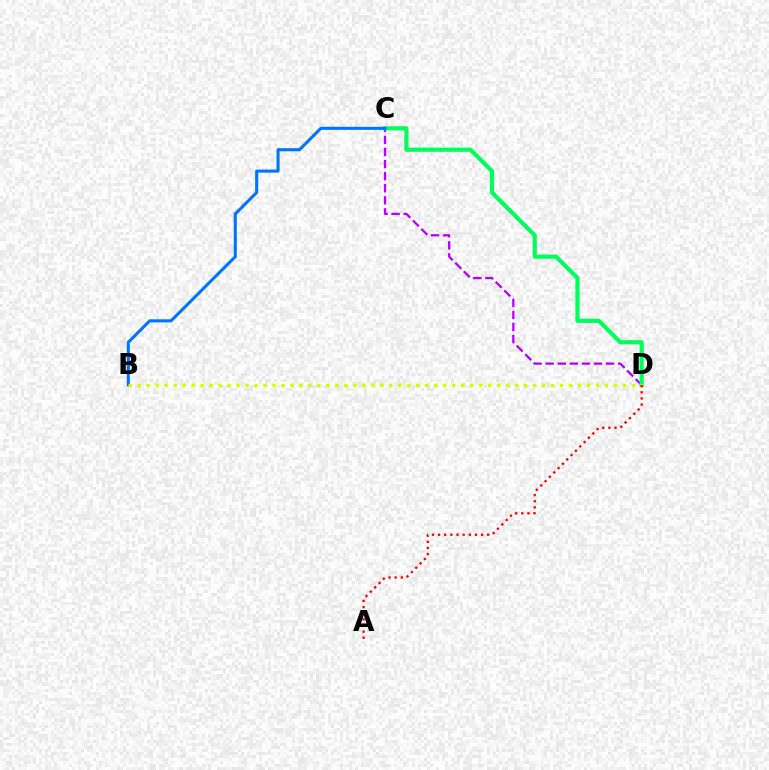{('C', 'D'): [{'color': '#b900ff', 'line_style': 'dashed', 'thickness': 1.64}, {'color': '#00ff5c', 'line_style': 'solid', 'thickness': 3.0}], ('B', 'C'): [{'color': '#0074ff', 'line_style': 'solid', 'thickness': 2.21}], ('B', 'D'): [{'color': '#d1ff00', 'line_style': 'dotted', 'thickness': 2.44}], ('A', 'D'): [{'color': '#ff0000', 'line_style': 'dotted', 'thickness': 1.67}]}